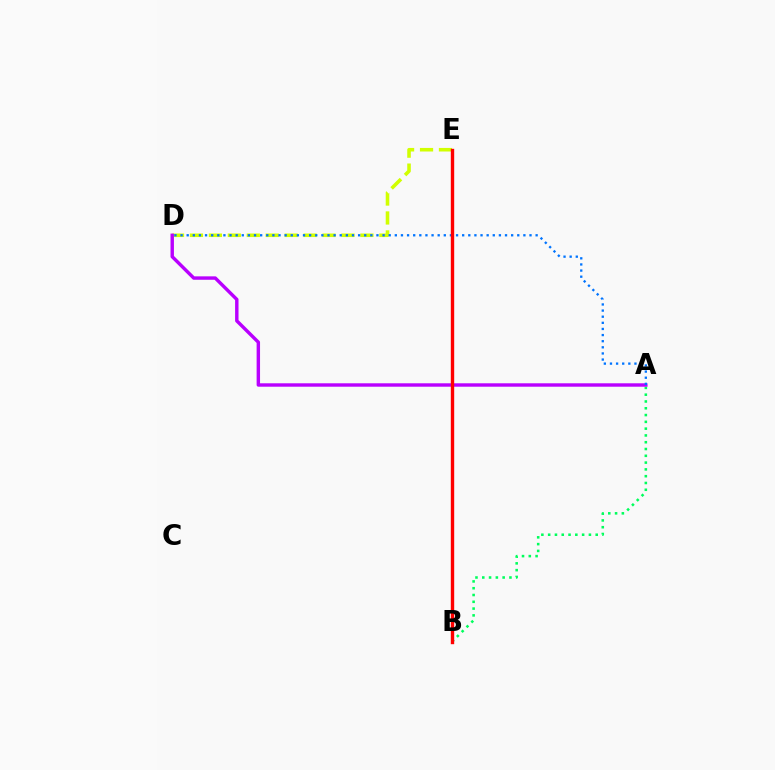{('A', 'B'): [{'color': '#00ff5c', 'line_style': 'dotted', 'thickness': 1.85}], ('D', 'E'): [{'color': '#d1ff00', 'line_style': 'dashed', 'thickness': 2.57}], ('A', 'D'): [{'color': '#b900ff', 'line_style': 'solid', 'thickness': 2.46}, {'color': '#0074ff', 'line_style': 'dotted', 'thickness': 1.66}], ('B', 'E'): [{'color': '#ff0000', 'line_style': 'solid', 'thickness': 2.44}]}